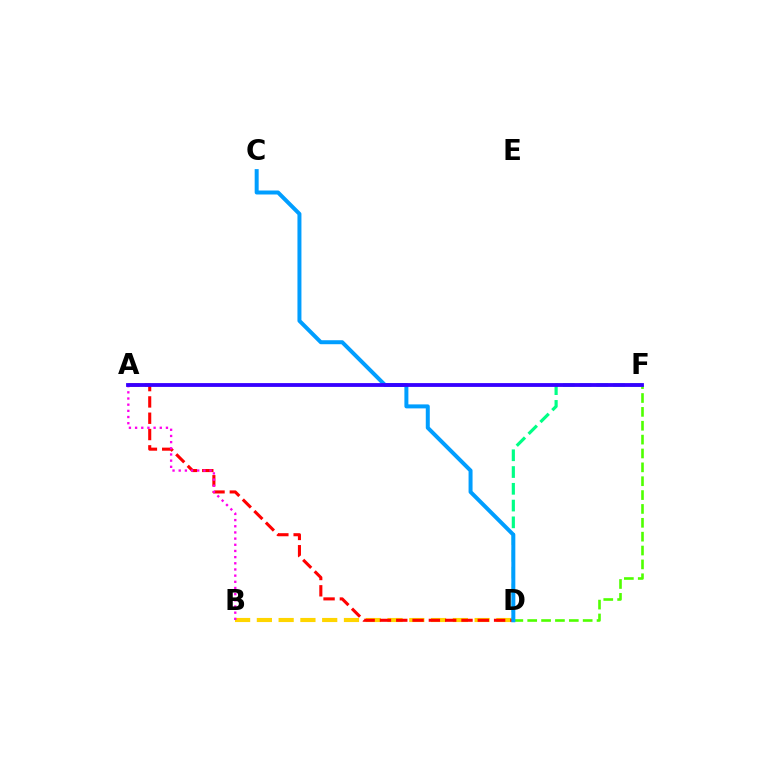{('B', 'D'): [{'color': '#ffd500', 'line_style': 'dashed', 'thickness': 2.96}], ('A', 'D'): [{'color': '#ff0000', 'line_style': 'dashed', 'thickness': 2.22}], ('D', 'F'): [{'color': '#00ff86', 'line_style': 'dashed', 'thickness': 2.28}, {'color': '#4fff00', 'line_style': 'dashed', 'thickness': 1.88}], ('A', 'B'): [{'color': '#ff00ed', 'line_style': 'dotted', 'thickness': 1.68}], ('C', 'D'): [{'color': '#009eff', 'line_style': 'solid', 'thickness': 2.87}], ('A', 'F'): [{'color': '#3700ff', 'line_style': 'solid', 'thickness': 2.75}]}